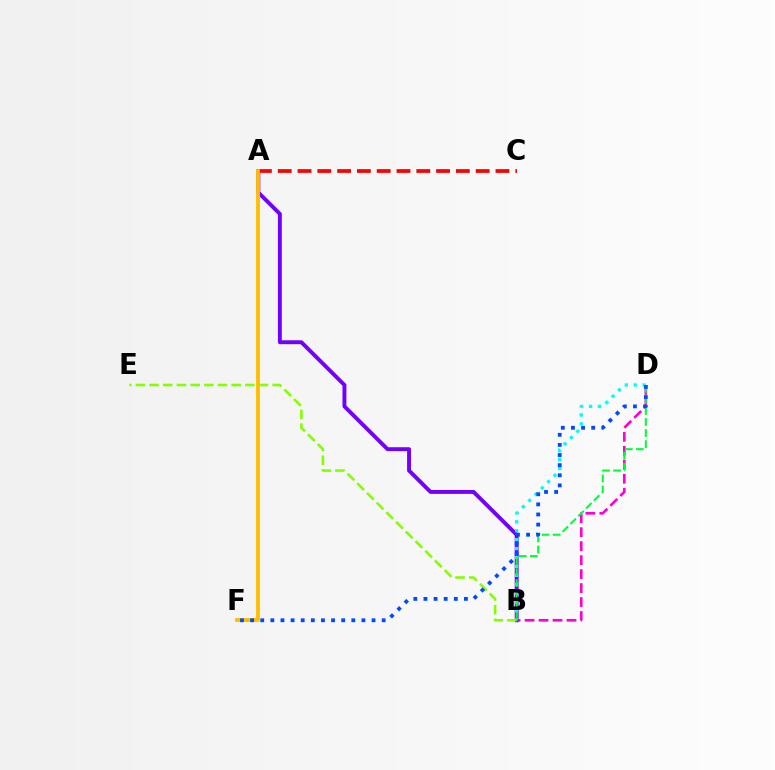{('B', 'D'): [{'color': '#ff00cf', 'line_style': 'dashed', 'thickness': 1.9}, {'color': '#00fff6', 'line_style': 'dotted', 'thickness': 2.42}, {'color': '#00ff39', 'line_style': 'dashed', 'thickness': 1.5}], ('A', 'B'): [{'color': '#7200ff', 'line_style': 'solid', 'thickness': 2.81}], ('B', 'E'): [{'color': '#84ff00', 'line_style': 'dashed', 'thickness': 1.86}], ('A', 'C'): [{'color': '#ff0000', 'line_style': 'dashed', 'thickness': 2.69}], ('A', 'F'): [{'color': '#ffbd00', 'line_style': 'solid', 'thickness': 2.74}], ('D', 'F'): [{'color': '#004bff', 'line_style': 'dotted', 'thickness': 2.75}]}